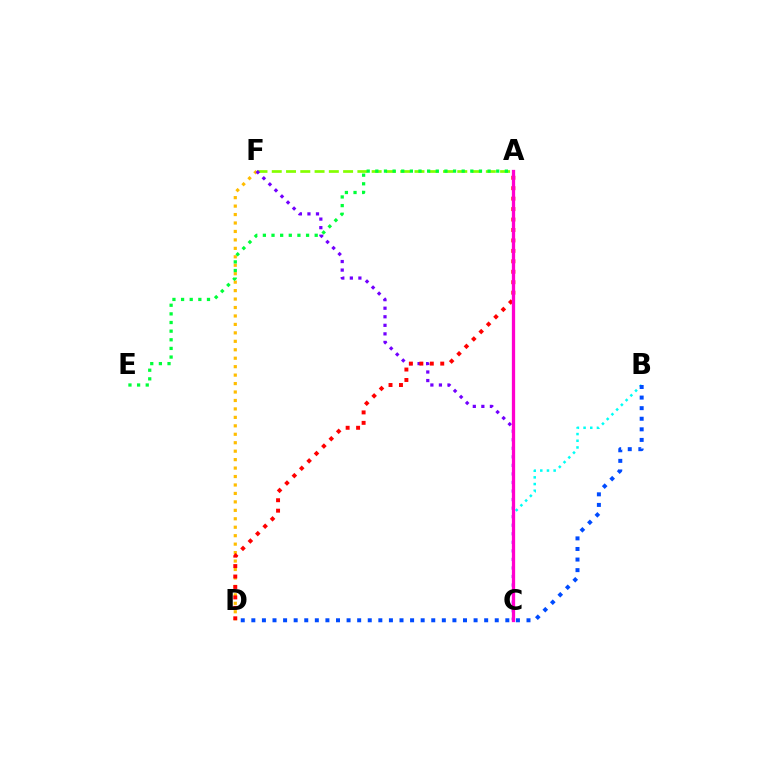{('D', 'F'): [{'color': '#ffbd00', 'line_style': 'dotted', 'thickness': 2.3}], ('A', 'F'): [{'color': '#84ff00', 'line_style': 'dashed', 'thickness': 1.94}], ('A', 'E'): [{'color': '#00ff39', 'line_style': 'dotted', 'thickness': 2.35}], ('B', 'C'): [{'color': '#00fff6', 'line_style': 'dotted', 'thickness': 1.82}], ('C', 'F'): [{'color': '#7200ff', 'line_style': 'dotted', 'thickness': 2.32}], ('A', 'D'): [{'color': '#ff0000', 'line_style': 'dotted', 'thickness': 2.84}], ('A', 'C'): [{'color': '#ff00cf', 'line_style': 'solid', 'thickness': 2.36}], ('B', 'D'): [{'color': '#004bff', 'line_style': 'dotted', 'thickness': 2.88}]}